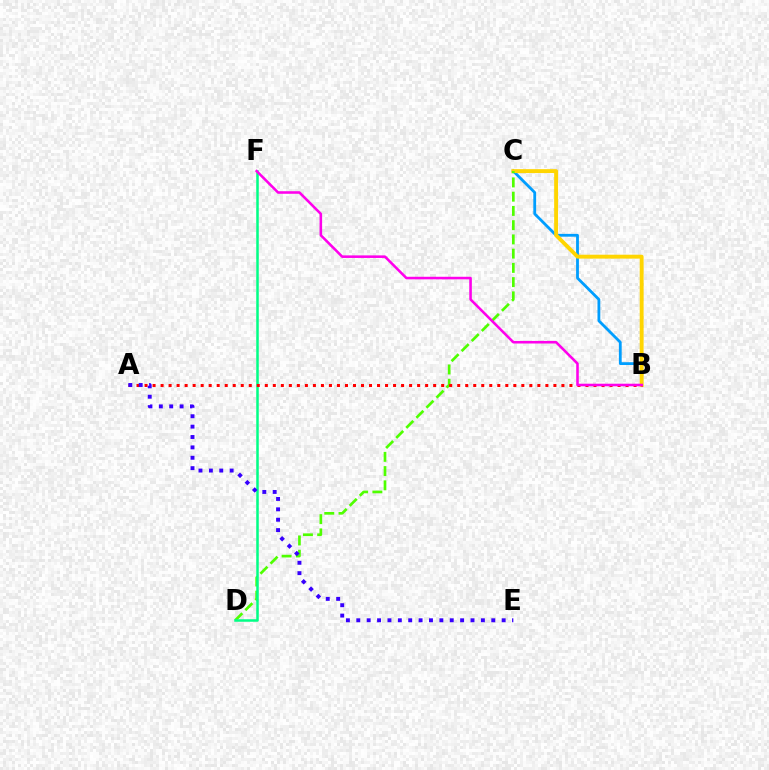{('B', 'C'): [{'color': '#009eff', 'line_style': 'solid', 'thickness': 2.02}, {'color': '#ffd500', 'line_style': 'solid', 'thickness': 2.81}], ('C', 'D'): [{'color': '#4fff00', 'line_style': 'dashed', 'thickness': 1.93}], ('D', 'F'): [{'color': '#00ff86', 'line_style': 'solid', 'thickness': 1.8}], ('A', 'B'): [{'color': '#ff0000', 'line_style': 'dotted', 'thickness': 2.18}], ('B', 'F'): [{'color': '#ff00ed', 'line_style': 'solid', 'thickness': 1.85}], ('A', 'E'): [{'color': '#3700ff', 'line_style': 'dotted', 'thickness': 2.82}]}